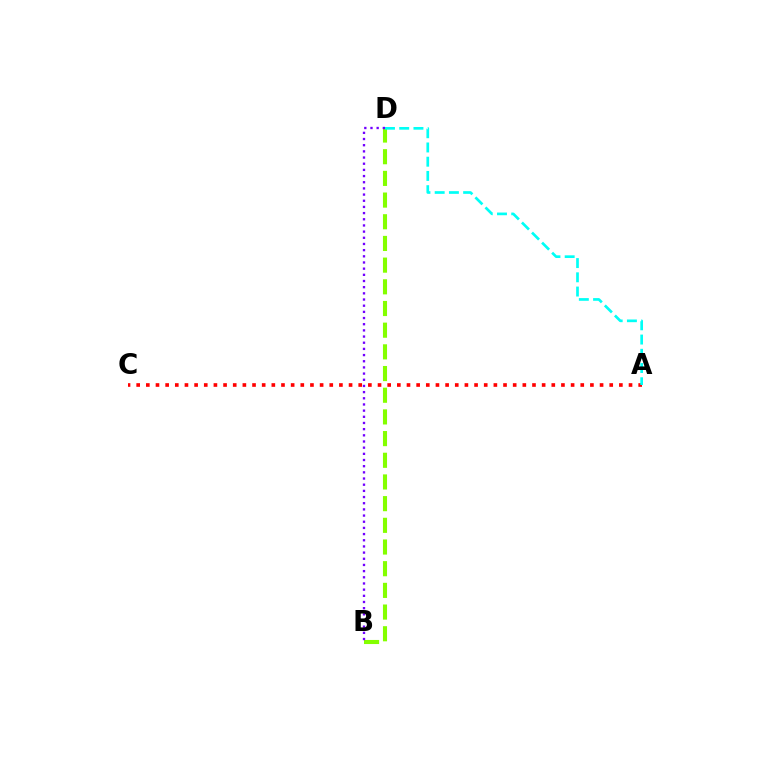{('A', 'C'): [{'color': '#ff0000', 'line_style': 'dotted', 'thickness': 2.62}], ('B', 'D'): [{'color': '#84ff00', 'line_style': 'dashed', 'thickness': 2.95}, {'color': '#7200ff', 'line_style': 'dotted', 'thickness': 1.68}], ('A', 'D'): [{'color': '#00fff6', 'line_style': 'dashed', 'thickness': 1.93}]}